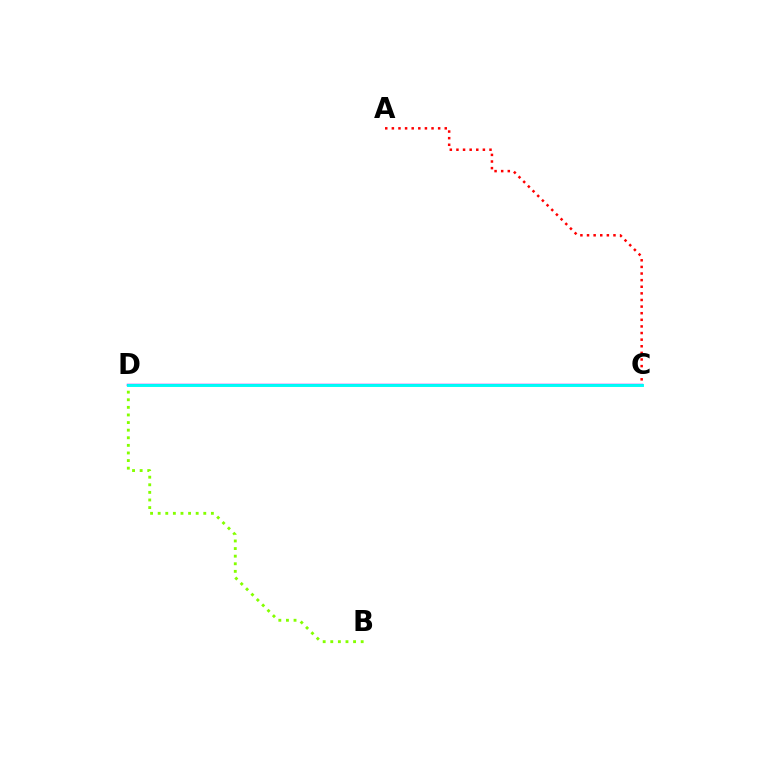{('B', 'D'): [{'color': '#84ff00', 'line_style': 'dotted', 'thickness': 2.07}], ('A', 'C'): [{'color': '#ff0000', 'line_style': 'dotted', 'thickness': 1.8}], ('C', 'D'): [{'color': '#7200ff', 'line_style': 'solid', 'thickness': 1.73}, {'color': '#00fff6', 'line_style': 'solid', 'thickness': 2.09}]}